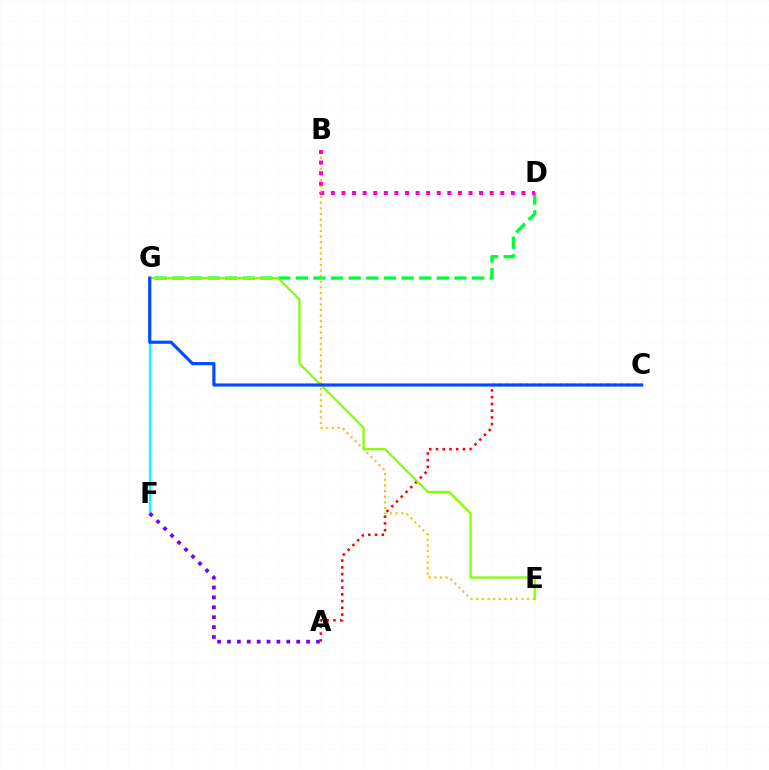{('F', 'G'): [{'color': '#00fff6', 'line_style': 'solid', 'thickness': 1.57}], ('A', 'C'): [{'color': '#ff0000', 'line_style': 'dotted', 'thickness': 1.83}], ('D', 'G'): [{'color': '#00ff39', 'line_style': 'dashed', 'thickness': 2.4}], ('B', 'E'): [{'color': '#ffbd00', 'line_style': 'dotted', 'thickness': 1.53}], ('A', 'F'): [{'color': '#7200ff', 'line_style': 'dotted', 'thickness': 2.69}], ('B', 'D'): [{'color': '#ff00cf', 'line_style': 'dotted', 'thickness': 2.88}], ('E', 'G'): [{'color': '#84ff00', 'line_style': 'solid', 'thickness': 1.6}], ('C', 'G'): [{'color': '#004bff', 'line_style': 'solid', 'thickness': 2.26}]}